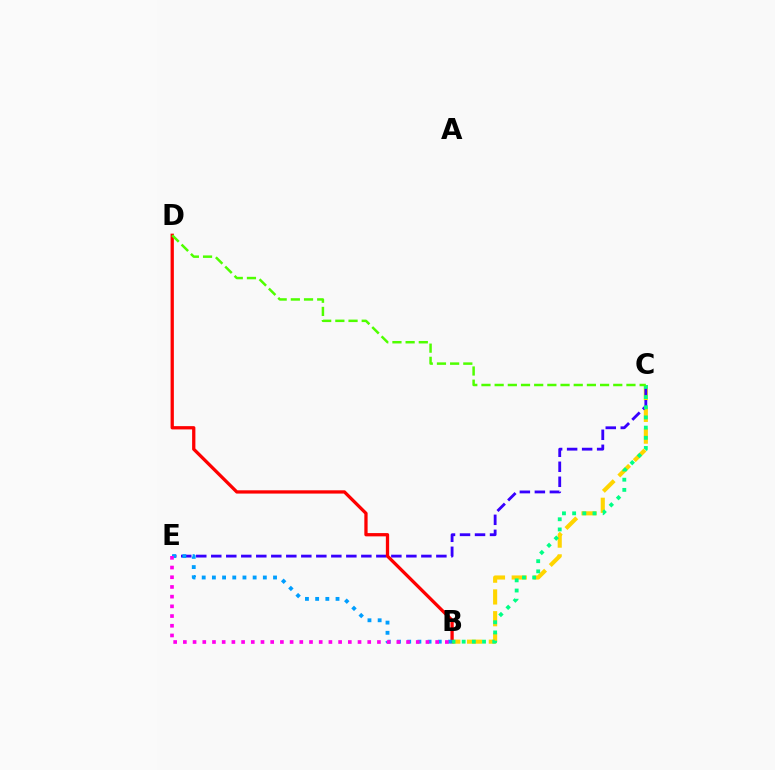{('B', 'C'): [{'color': '#ffd500', 'line_style': 'dashed', 'thickness': 2.96}, {'color': '#00ff86', 'line_style': 'dotted', 'thickness': 2.76}], ('C', 'E'): [{'color': '#3700ff', 'line_style': 'dashed', 'thickness': 2.04}], ('B', 'D'): [{'color': '#ff0000', 'line_style': 'solid', 'thickness': 2.36}], ('B', 'E'): [{'color': '#009eff', 'line_style': 'dotted', 'thickness': 2.77}, {'color': '#ff00ed', 'line_style': 'dotted', 'thickness': 2.64}], ('C', 'D'): [{'color': '#4fff00', 'line_style': 'dashed', 'thickness': 1.79}]}